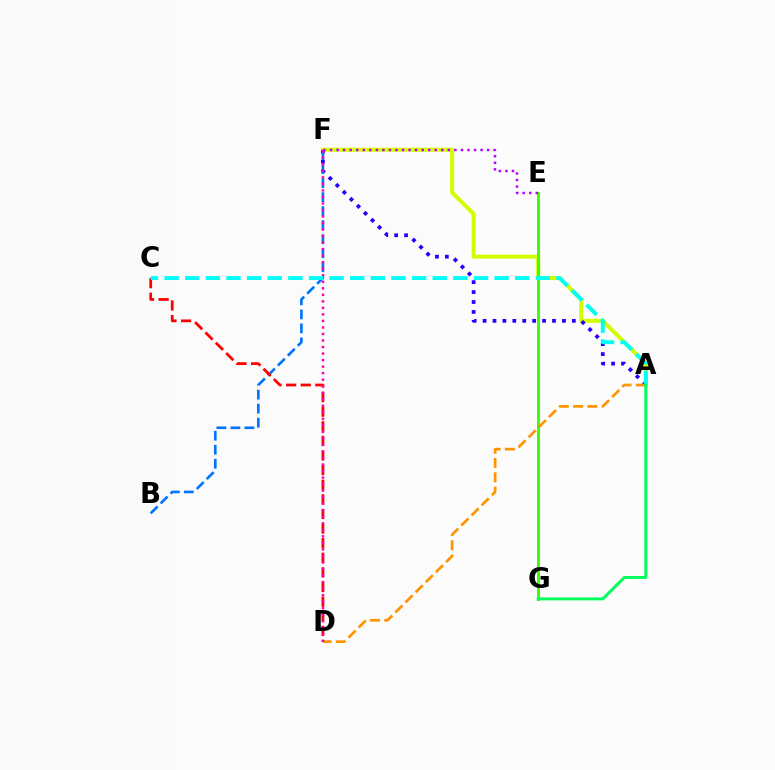{('A', 'F'): [{'color': '#d1ff00', 'line_style': 'solid', 'thickness': 2.88}, {'color': '#2500ff', 'line_style': 'dotted', 'thickness': 2.7}], ('E', 'G'): [{'color': '#3dff00', 'line_style': 'solid', 'thickness': 2.13}], ('B', 'F'): [{'color': '#0074ff', 'line_style': 'dashed', 'thickness': 1.9}], ('A', 'D'): [{'color': '#ff9400', 'line_style': 'dashed', 'thickness': 1.94}], ('C', 'D'): [{'color': '#ff0000', 'line_style': 'dashed', 'thickness': 1.99}], ('D', 'F'): [{'color': '#ff00ac', 'line_style': 'dotted', 'thickness': 1.77}], ('A', 'C'): [{'color': '#00fff6', 'line_style': 'dashed', 'thickness': 2.8}], ('E', 'F'): [{'color': '#b900ff', 'line_style': 'dotted', 'thickness': 1.78}], ('A', 'G'): [{'color': '#00ff5c', 'line_style': 'solid', 'thickness': 2.13}]}